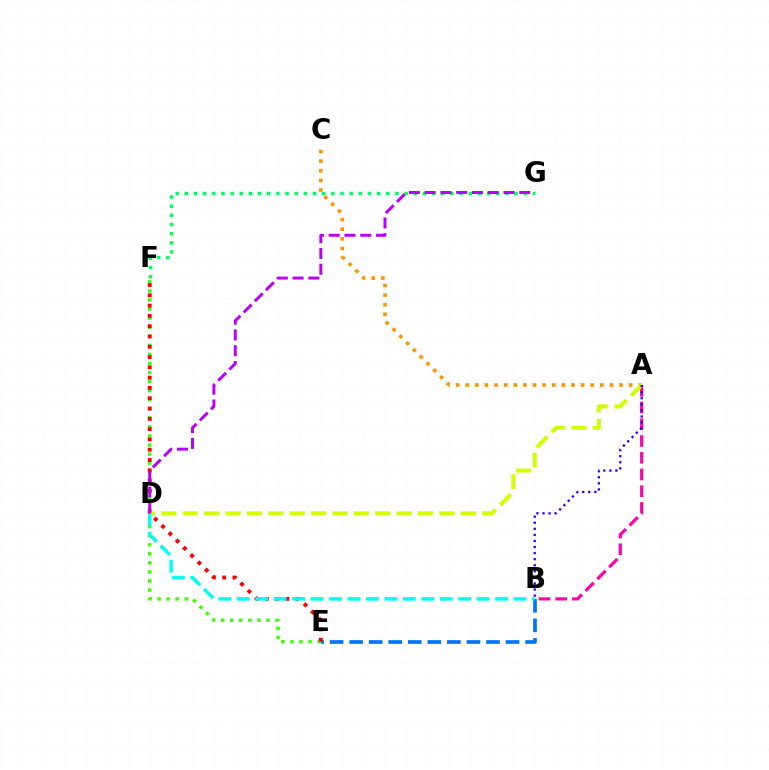{('E', 'F'): [{'color': '#3dff00', 'line_style': 'dotted', 'thickness': 2.46}, {'color': '#ff0000', 'line_style': 'dotted', 'thickness': 2.8}], ('A', 'C'): [{'color': '#ff9400', 'line_style': 'dotted', 'thickness': 2.61}], ('B', 'E'): [{'color': '#0074ff', 'line_style': 'dashed', 'thickness': 2.66}], ('A', 'B'): [{'color': '#ff00ac', 'line_style': 'dashed', 'thickness': 2.27}, {'color': '#2500ff', 'line_style': 'dotted', 'thickness': 1.65}], ('A', 'D'): [{'color': '#d1ff00', 'line_style': 'dashed', 'thickness': 2.91}], ('B', 'D'): [{'color': '#00fff6', 'line_style': 'dashed', 'thickness': 2.51}], ('F', 'G'): [{'color': '#00ff5c', 'line_style': 'dotted', 'thickness': 2.49}], ('D', 'G'): [{'color': '#b900ff', 'line_style': 'dashed', 'thickness': 2.14}]}